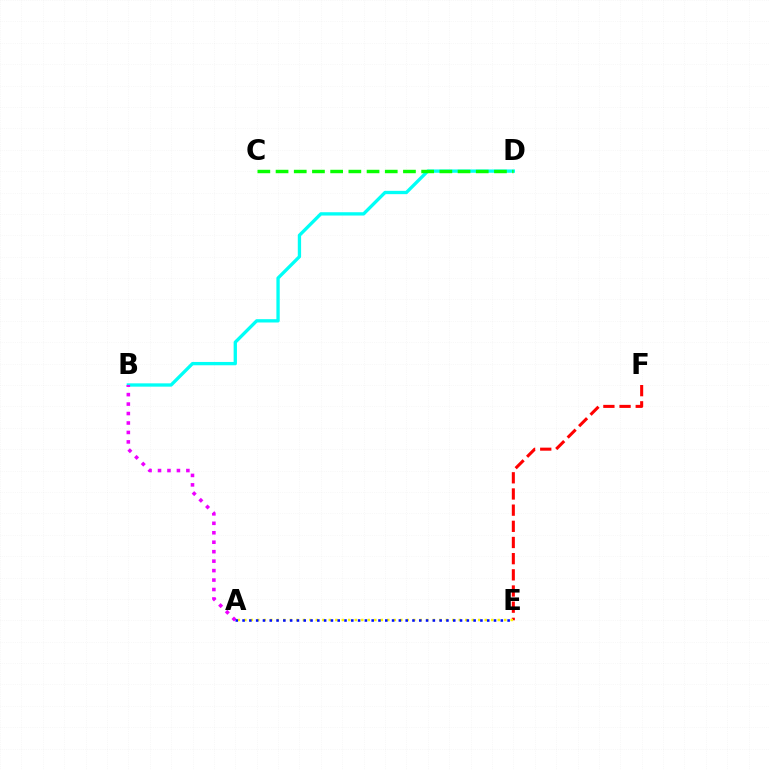{('E', 'F'): [{'color': '#ff0000', 'line_style': 'dashed', 'thickness': 2.2}], ('A', 'E'): [{'color': '#fcf500', 'line_style': 'dotted', 'thickness': 1.77}, {'color': '#0010ff', 'line_style': 'dotted', 'thickness': 1.85}], ('B', 'D'): [{'color': '#00fff6', 'line_style': 'solid', 'thickness': 2.39}], ('C', 'D'): [{'color': '#08ff00', 'line_style': 'dashed', 'thickness': 2.47}], ('A', 'B'): [{'color': '#ee00ff', 'line_style': 'dotted', 'thickness': 2.57}]}